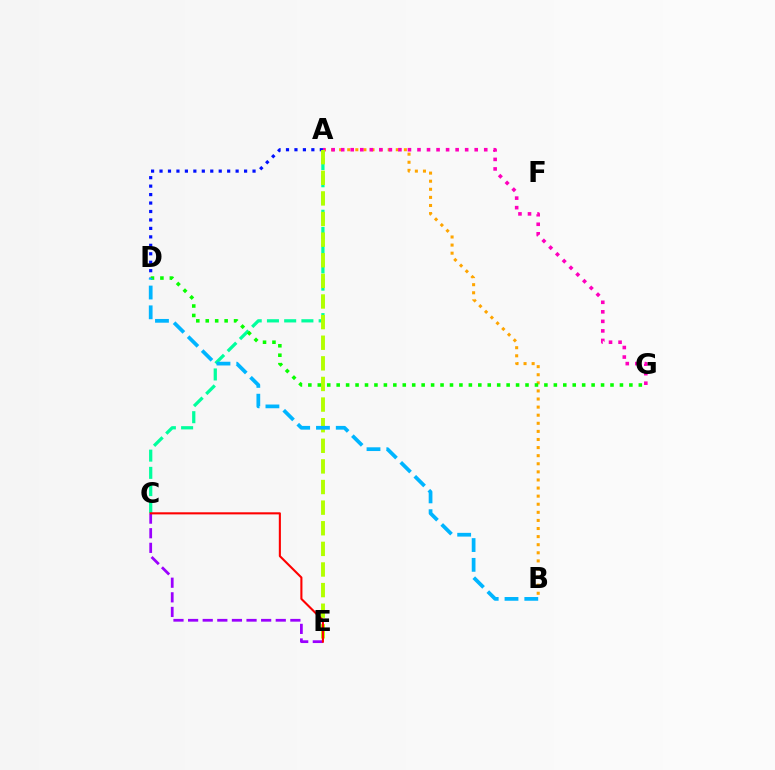{('A', 'C'): [{'color': '#00ff9d', 'line_style': 'dashed', 'thickness': 2.34}], ('C', 'E'): [{'color': '#9b00ff', 'line_style': 'dashed', 'thickness': 1.98}, {'color': '#ff0000', 'line_style': 'solid', 'thickness': 1.51}], ('A', 'B'): [{'color': '#ffa500', 'line_style': 'dotted', 'thickness': 2.2}], ('A', 'G'): [{'color': '#ff00bd', 'line_style': 'dotted', 'thickness': 2.59}], ('A', 'D'): [{'color': '#0010ff', 'line_style': 'dotted', 'thickness': 2.3}], ('A', 'E'): [{'color': '#b3ff00', 'line_style': 'dashed', 'thickness': 2.8}], ('D', 'G'): [{'color': '#08ff00', 'line_style': 'dotted', 'thickness': 2.57}], ('B', 'D'): [{'color': '#00b5ff', 'line_style': 'dashed', 'thickness': 2.69}]}